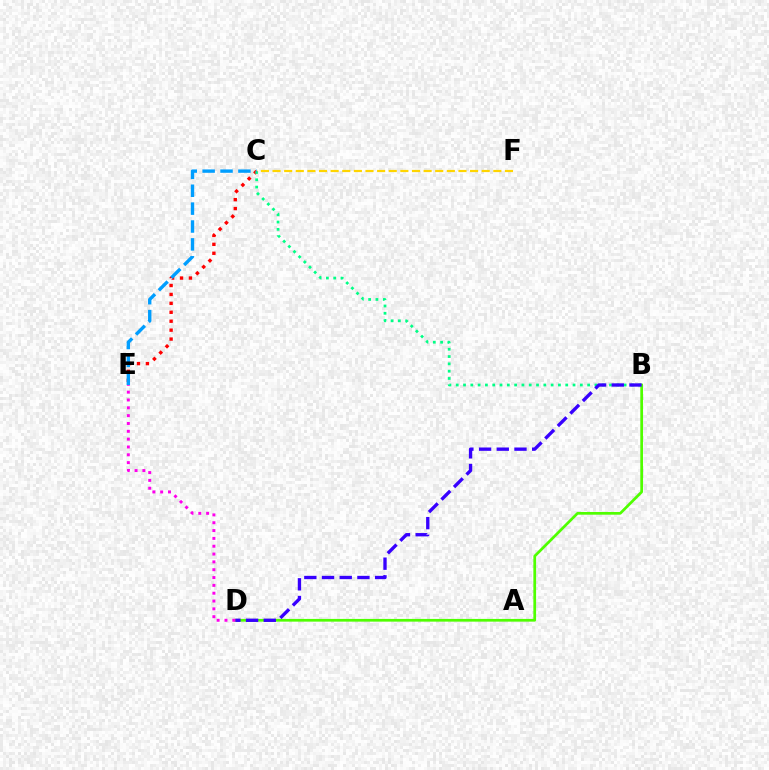{('C', 'E'): [{'color': '#ff0000', 'line_style': 'dotted', 'thickness': 2.43}, {'color': '#009eff', 'line_style': 'dashed', 'thickness': 2.43}], ('B', 'C'): [{'color': '#00ff86', 'line_style': 'dotted', 'thickness': 1.98}], ('B', 'D'): [{'color': '#4fff00', 'line_style': 'solid', 'thickness': 1.96}, {'color': '#3700ff', 'line_style': 'dashed', 'thickness': 2.4}], ('D', 'E'): [{'color': '#ff00ed', 'line_style': 'dotted', 'thickness': 2.13}], ('C', 'F'): [{'color': '#ffd500', 'line_style': 'dashed', 'thickness': 1.58}]}